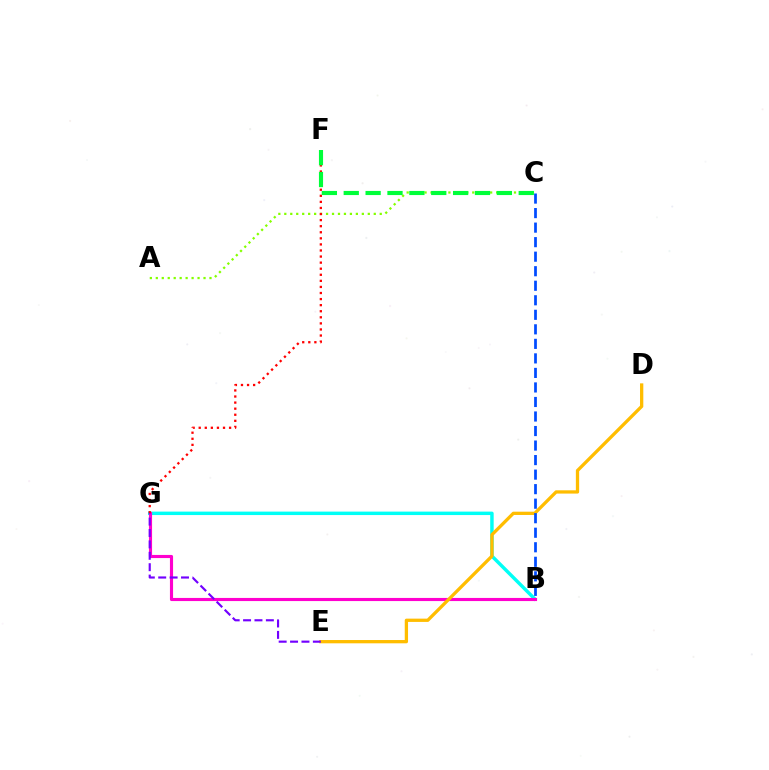{('B', 'G'): [{'color': '#00fff6', 'line_style': 'solid', 'thickness': 2.48}, {'color': '#ff00cf', 'line_style': 'solid', 'thickness': 2.25}], ('A', 'C'): [{'color': '#84ff00', 'line_style': 'dotted', 'thickness': 1.62}], ('D', 'E'): [{'color': '#ffbd00', 'line_style': 'solid', 'thickness': 2.36}], ('F', 'G'): [{'color': '#ff0000', 'line_style': 'dotted', 'thickness': 1.65}], ('E', 'G'): [{'color': '#7200ff', 'line_style': 'dashed', 'thickness': 1.55}], ('C', 'F'): [{'color': '#00ff39', 'line_style': 'dashed', 'thickness': 2.97}], ('B', 'C'): [{'color': '#004bff', 'line_style': 'dashed', 'thickness': 1.97}]}